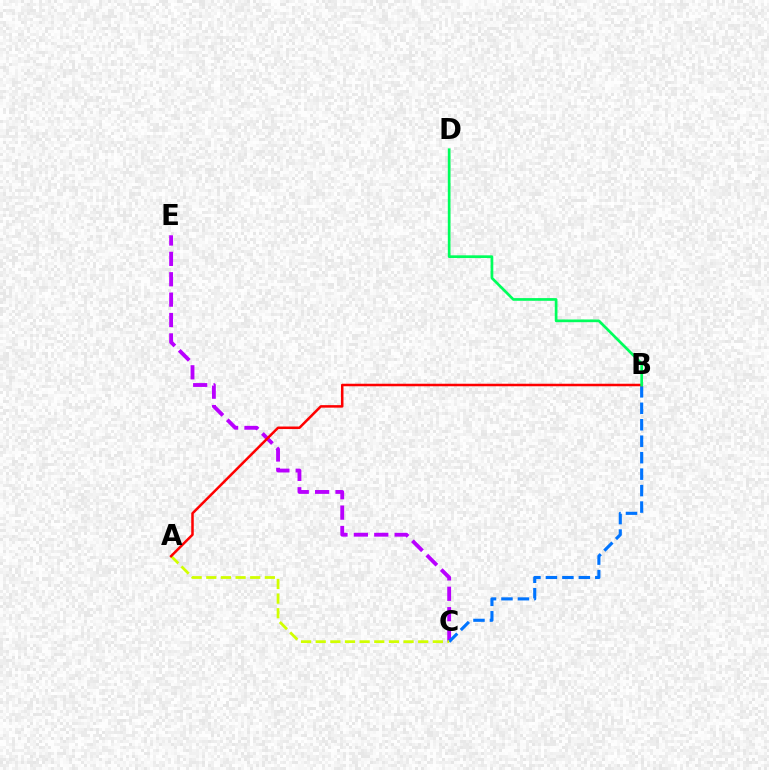{('C', 'E'): [{'color': '#b900ff', 'line_style': 'dashed', 'thickness': 2.77}], ('B', 'C'): [{'color': '#0074ff', 'line_style': 'dashed', 'thickness': 2.24}], ('A', 'C'): [{'color': '#d1ff00', 'line_style': 'dashed', 'thickness': 1.99}], ('A', 'B'): [{'color': '#ff0000', 'line_style': 'solid', 'thickness': 1.81}], ('B', 'D'): [{'color': '#00ff5c', 'line_style': 'solid', 'thickness': 1.95}]}